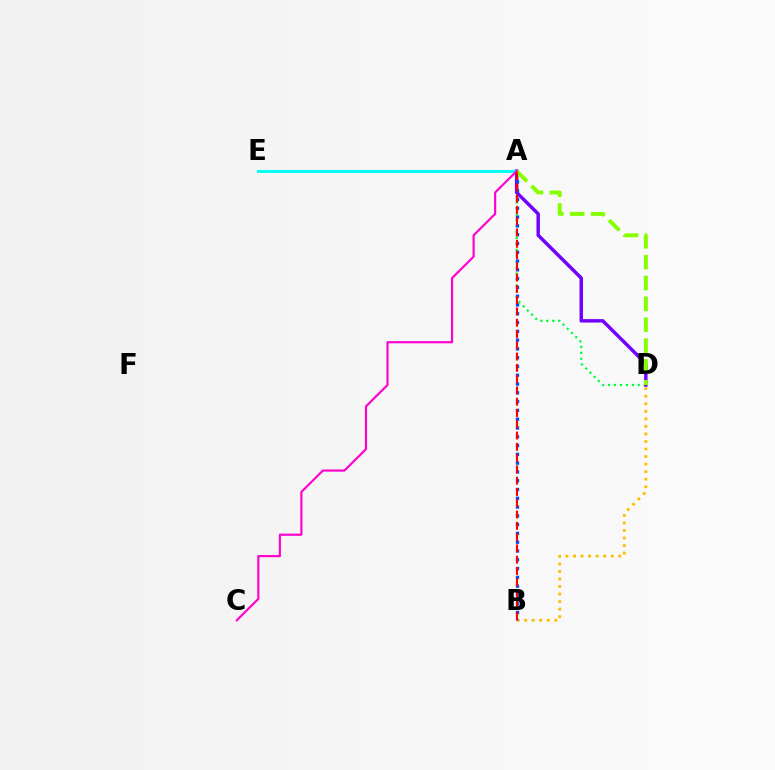{('A', 'D'): [{'color': '#00ff39', 'line_style': 'dotted', 'thickness': 1.61}, {'color': '#7200ff', 'line_style': 'solid', 'thickness': 2.49}, {'color': '#84ff00', 'line_style': 'dashed', 'thickness': 2.83}], ('A', 'E'): [{'color': '#00fff6', 'line_style': 'solid', 'thickness': 2.09}], ('B', 'D'): [{'color': '#ffbd00', 'line_style': 'dotted', 'thickness': 2.05}], ('A', 'B'): [{'color': '#004bff', 'line_style': 'dotted', 'thickness': 2.39}, {'color': '#ff0000', 'line_style': 'dashed', 'thickness': 1.53}], ('A', 'C'): [{'color': '#ff00cf', 'line_style': 'solid', 'thickness': 1.56}]}